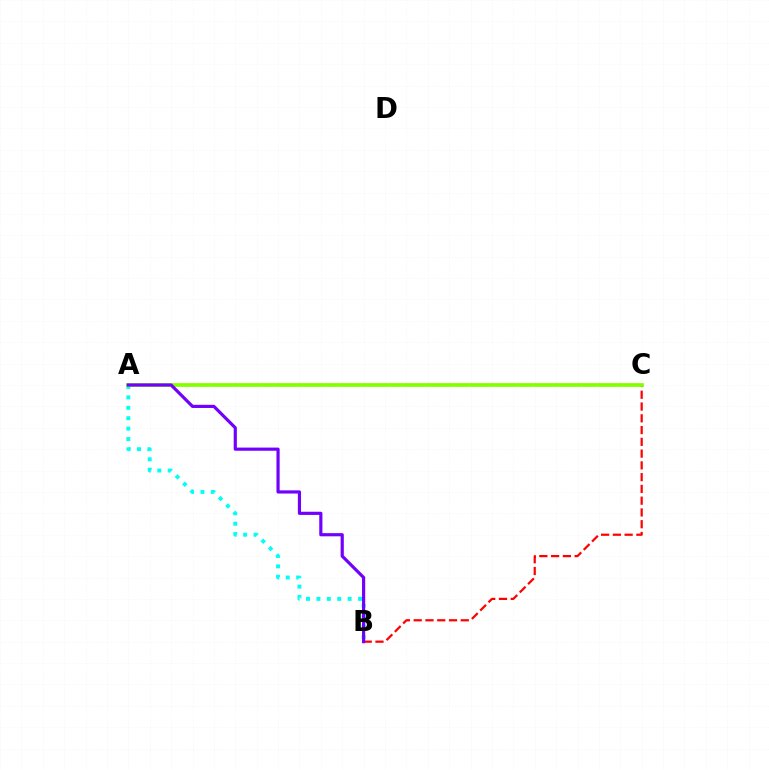{('A', 'B'): [{'color': '#00fff6', 'line_style': 'dotted', 'thickness': 2.83}, {'color': '#7200ff', 'line_style': 'solid', 'thickness': 2.29}], ('B', 'C'): [{'color': '#ff0000', 'line_style': 'dashed', 'thickness': 1.6}], ('A', 'C'): [{'color': '#84ff00', 'line_style': 'solid', 'thickness': 2.69}]}